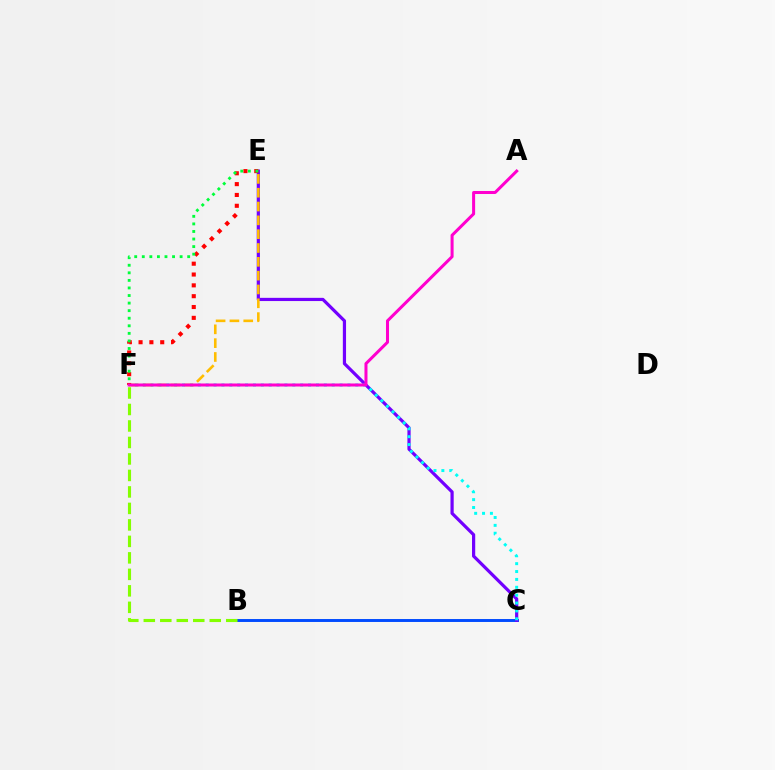{('B', 'C'): [{'color': '#004bff', 'line_style': 'solid', 'thickness': 2.11}], ('C', 'E'): [{'color': '#7200ff', 'line_style': 'solid', 'thickness': 2.31}], ('B', 'F'): [{'color': '#84ff00', 'line_style': 'dashed', 'thickness': 2.24}], ('C', 'F'): [{'color': '#00fff6', 'line_style': 'dotted', 'thickness': 2.14}], ('E', 'F'): [{'color': '#ffbd00', 'line_style': 'dashed', 'thickness': 1.88}, {'color': '#ff0000', 'line_style': 'dotted', 'thickness': 2.94}, {'color': '#00ff39', 'line_style': 'dotted', 'thickness': 2.06}], ('A', 'F'): [{'color': '#ff00cf', 'line_style': 'solid', 'thickness': 2.18}]}